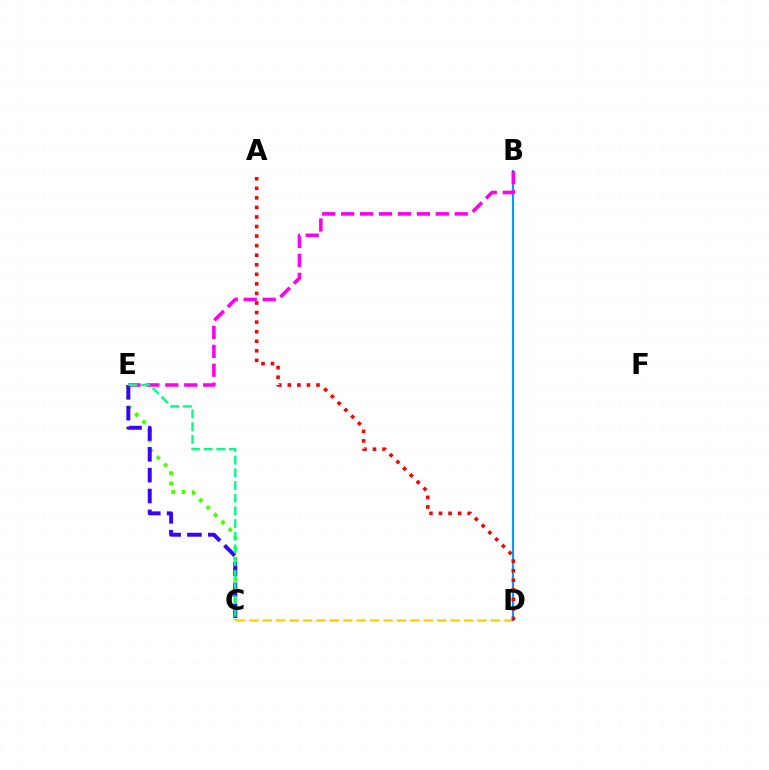{('C', 'D'): [{'color': '#ffd500', 'line_style': 'dashed', 'thickness': 1.82}], ('B', 'D'): [{'color': '#009eff', 'line_style': 'solid', 'thickness': 1.56}], ('A', 'D'): [{'color': '#ff0000', 'line_style': 'dotted', 'thickness': 2.6}], ('C', 'E'): [{'color': '#4fff00', 'line_style': 'dotted', 'thickness': 2.82}, {'color': '#3700ff', 'line_style': 'dashed', 'thickness': 2.83}, {'color': '#00ff86', 'line_style': 'dashed', 'thickness': 1.72}], ('B', 'E'): [{'color': '#ff00ed', 'line_style': 'dashed', 'thickness': 2.57}]}